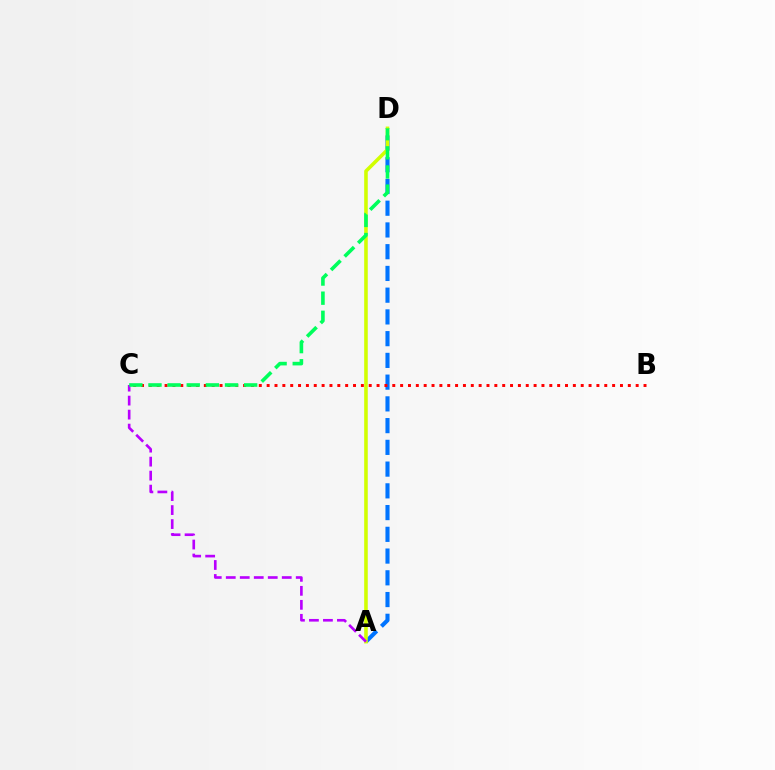{('A', 'D'): [{'color': '#0074ff', 'line_style': 'dashed', 'thickness': 2.95}, {'color': '#d1ff00', 'line_style': 'solid', 'thickness': 2.57}], ('A', 'C'): [{'color': '#b900ff', 'line_style': 'dashed', 'thickness': 1.9}], ('B', 'C'): [{'color': '#ff0000', 'line_style': 'dotted', 'thickness': 2.13}], ('C', 'D'): [{'color': '#00ff5c', 'line_style': 'dashed', 'thickness': 2.6}]}